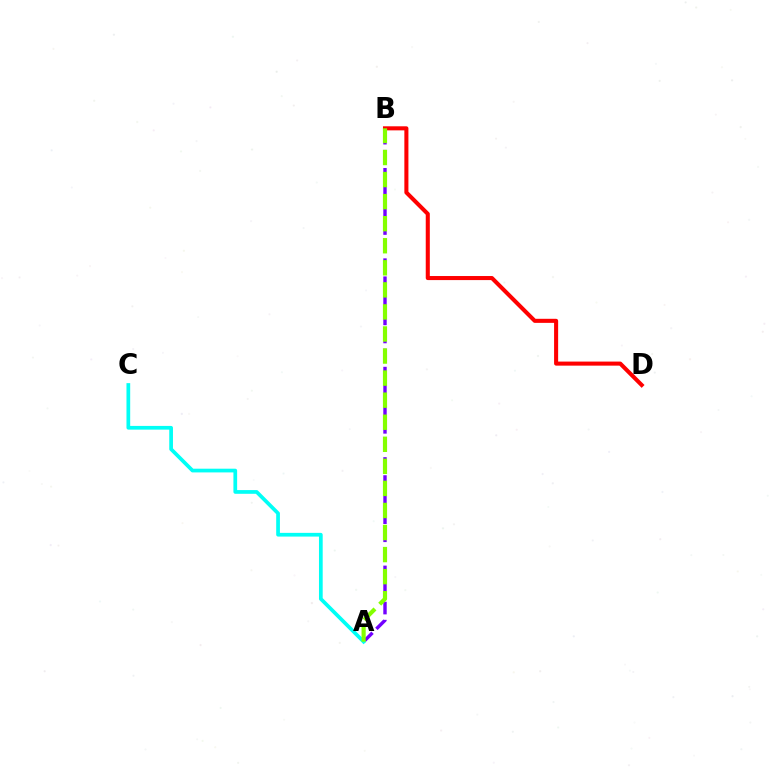{('A', 'B'): [{'color': '#7200ff', 'line_style': 'dashed', 'thickness': 2.46}, {'color': '#84ff00', 'line_style': 'dashed', 'thickness': 3.0}], ('B', 'D'): [{'color': '#ff0000', 'line_style': 'solid', 'thickness': 2.92}], ('A', 'C'): [{'color': '#00fff6', 'line_style': 'solid', 'thickness': 2.68}]}